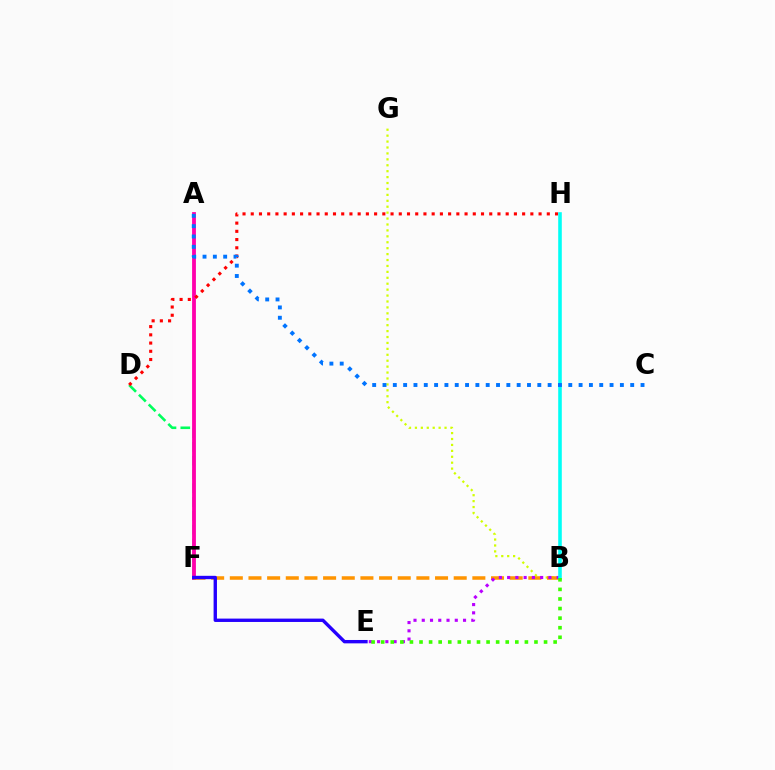{('B', 'G'): [{'color': '#d1ff00', 'line_style': 'dotted', 'thickness': 1.61}], ('D', 'F'): [{'color': '#00ff5c', 'line_style': 'dashed', 'thickness': 1.87}], ('A', 'F'): [{'color': '#ff00ac', 'line_style': 'solid', 'thickness': 2.75}], ('B', 'F'): [{'color': '#ff9400', 'line_style': 'dashed', 'thickness': 2.53}], ('E', 'F'): [{'color': '#2500ff', 'line_style': 'solid', 'thickness': 2.43}], ('B', 'E'): [{'color': '#b900ff', 'line_style': 'dotted', 'thickness': 2.24}, {'color': '#3dff00', 'line_style': 'dotted', 'thickness': 2.6}], ('D', 'H'): [{'color': '#ff0000', 'line_style': 'dotted', 'thickness': 2.23}], ('B', 'H'): [{'color': '#00fff6', 'line_style': 'solid', 'thickness': 2.58}], ('A', 'C'): [{'color': '#0074ff', 'line_style': 'dotted', 'thickness': 2.8}]}